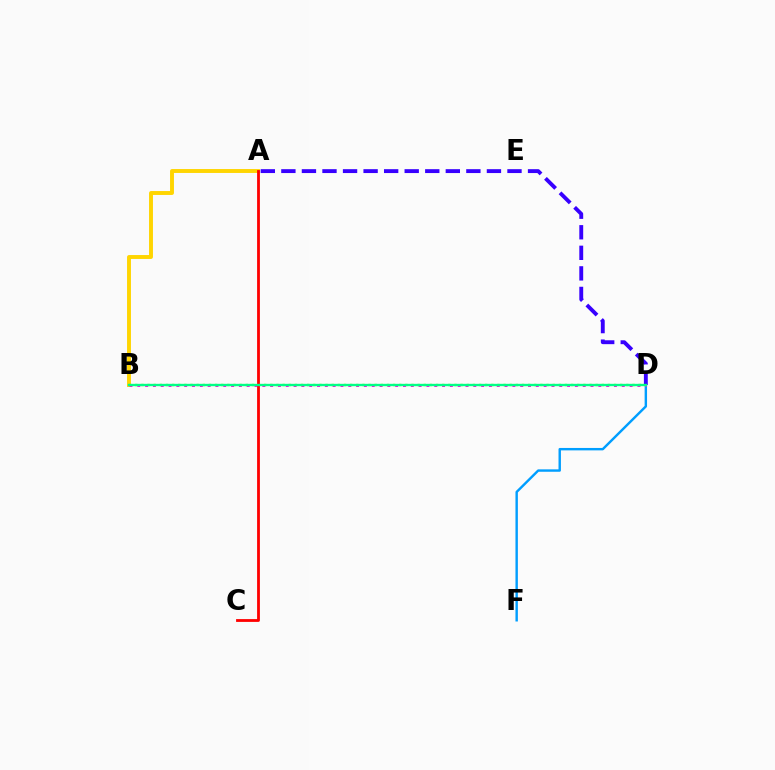{('D', 'F'): [{'color': '#009eff', 'line_style': 'solid', 'thickness': 1.74}], ('A', 'B'): [{'color': '#ffd500', 'line_style': 'solid', 'thickness': 2.81}], ('B', 'D'): [{'color': '#ff00ed', 'line_style': 'dotted', 'thickness': 2.12}, {'color': '#4fff00', 'line_style': 'dotted', 'thickness': 1.67}, {'color': '#00ff86', 'line_style': 'solid', 'thickness': 1.69}], ('A', 'D'): [{'color': '#3700ff', 'line_style': 'dashed', 'thickness': 2.79}], ('A', 'C'): [{'color': '#ff0000', 'line_style': 'solid', 'thickness': 2.02}]}